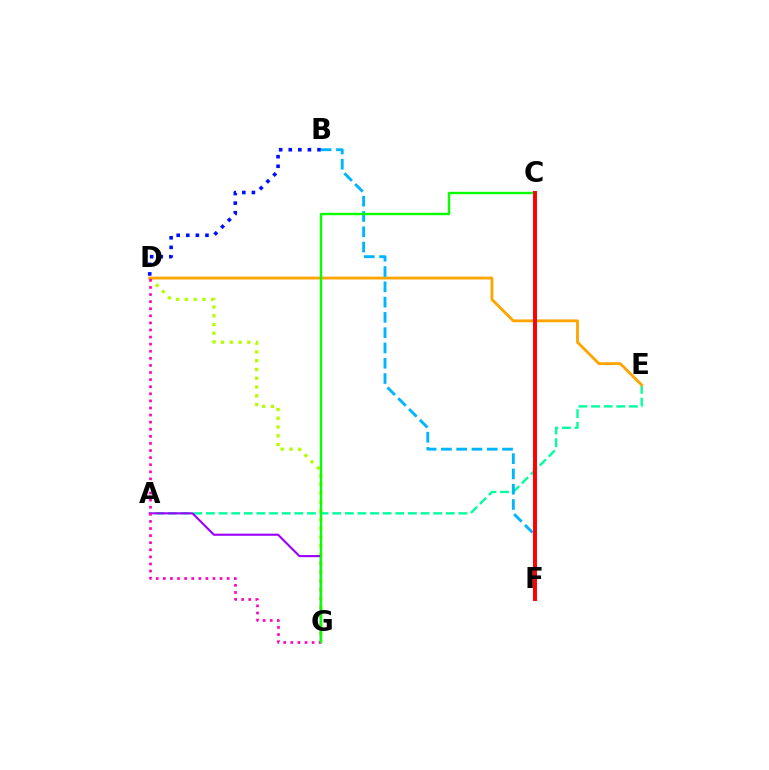{('D', 'G'): [{'color': '#b3ff00', 'line_style': 'dotted', 'thickness': 2.38}, {'color': '#ff00bd', 'line_style': 'dotted', 'thickness': 1.93}], ('B', 'D'): [{'color': '#0010ff', 'line_style': 'dotted', 'thickness': 2.6}], ('A', 'E'): [{'color': '#00ff9d', 'line_style': 'dashed', 'thickness': 1.71}], ('D', 'E'): [{'color': '#ffa500', 'line_style': 'solid', 'thickness': 2.04}], ('A', 'G'): [{'color': '#9b00ff', 'line_style': 'solid', 'thickness': 1.52}], ('B', 'F'): [{'color': '#00b5ff', 'line_style': 'dashed', 'thickness': 2.08}], ('C', 'G'): [{'color': '#08ff00', 'line_style': 'solid', 'thickness': 1.72}], ('C', 'F'): [{'color': '#ff0000', 'line_style': 'solid', 'thickness': 2.84}]}